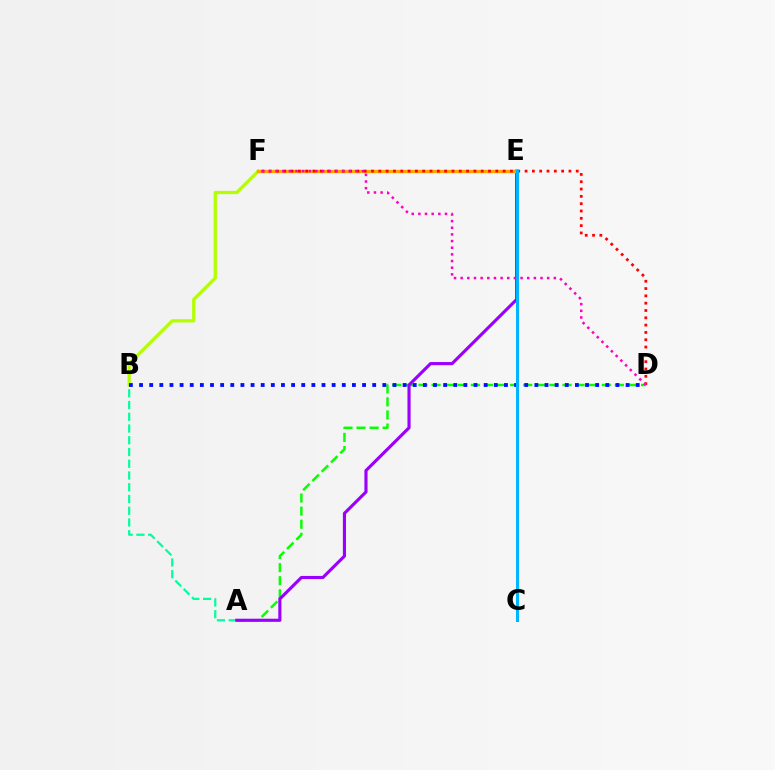{('A', 'D'): [{'color': '#08ff00', 'line_style': 'dashed', 'thickness': 1.78}], ('A', 'B'): [{'color': '#00ff9d', 'line_style': 'dashed', 'thickness': 1.6}], ('B', 'F'): [{'color': '#b3ff00', 'line_style': 'solid', 'thickness': 2.35}], ('B', 'D'): [{'color': '#0010ff', 'line_style': 'dotted', 'thickness': 2.75}], ('A', 'E'): [{'color': '#9b00ff', 'line_style': 'solid', 'thickness': 2.26}], ('E', 'F'): [{'color': '#ffa500', 'line_style': 'solid', 'thickness': 2.43}], ('D', 'F'): [{'color': '#ff0000', 'line_style': 'dotted', 'thickness': 1.99}, {'color': '#ff00bd', 'line_style': 'dotted', 'thickness': 1.81}], ('C', 'E'): [{'color': '#00b5ff', 'line_style': 'solid', 'thickness': 2.17}]}